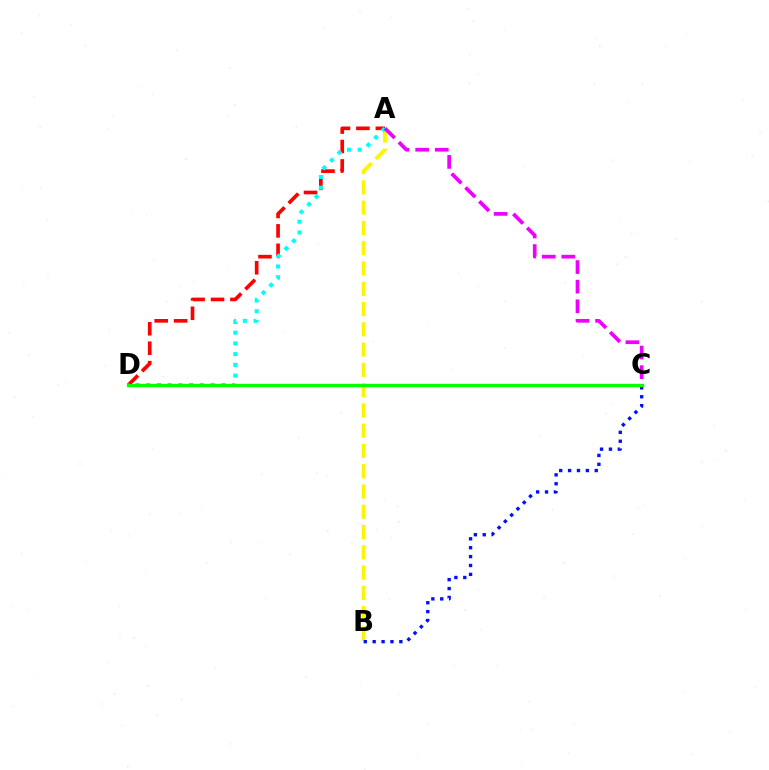{('A', 'D'): [{'color': '#ff0000', 'line_style': 'dashed', 'thickness': 2.64}, {'color': '#00fff6', 'line_style': 'dotted', 'thickness': 2.91}], ('A', 'B'): [{'color': '#fcf500', 'line_style': 'dashed', 'thickness': 2.75}], ('B', 'C'): [{'color': '#0010ff', 'line_style': 'dotted', 'thickness': 2.42}], ('C', 'D'): [{'color': '#08ff00', 'line_style': 'solid', 'thickness': 2.42}], ('A', 'C'): [{'color': '#ee00ff', 'line_style': 'dashed', 'thickness': 2.66}]}